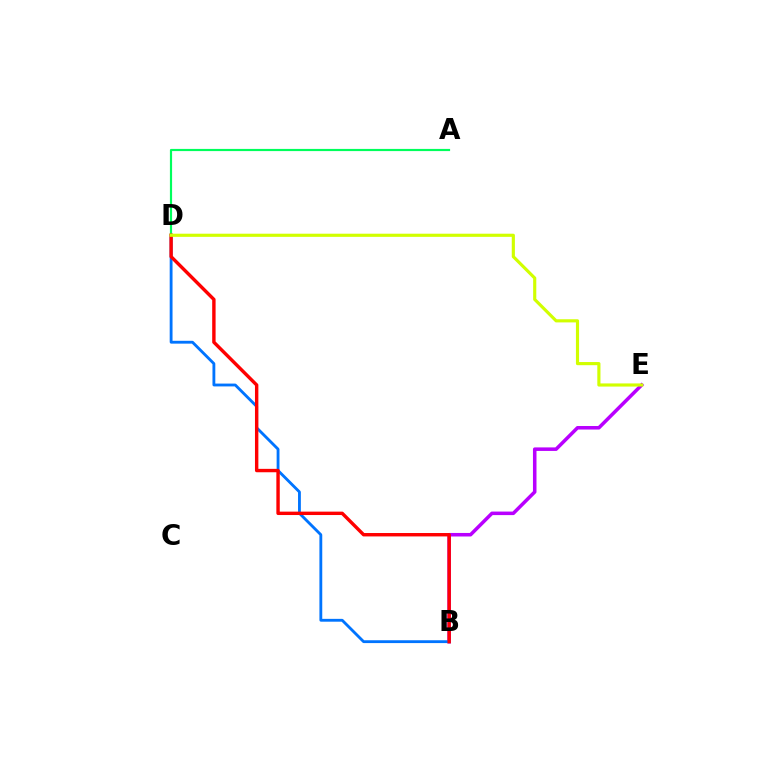{('B', 'E'): [{'color': '#b900ff', 'line_style': 'solid', 'thickness': 2.54}], ('B', 'D'): [{'color': '#0074ff', 'line_style': 'solid', 'thickness': 2.04}, {'color': '#ff0000', 'line_style': 'solid', 'thickness': 2.45}], ('A', 'D'): [{'color': '#00ff5c', 'line_style': 'solid', 'thickness': 1.57}], ('D', 'E'): [{'color': '#d1ff00', 'line_style': 'solid', 'thickness': 2.27}]}